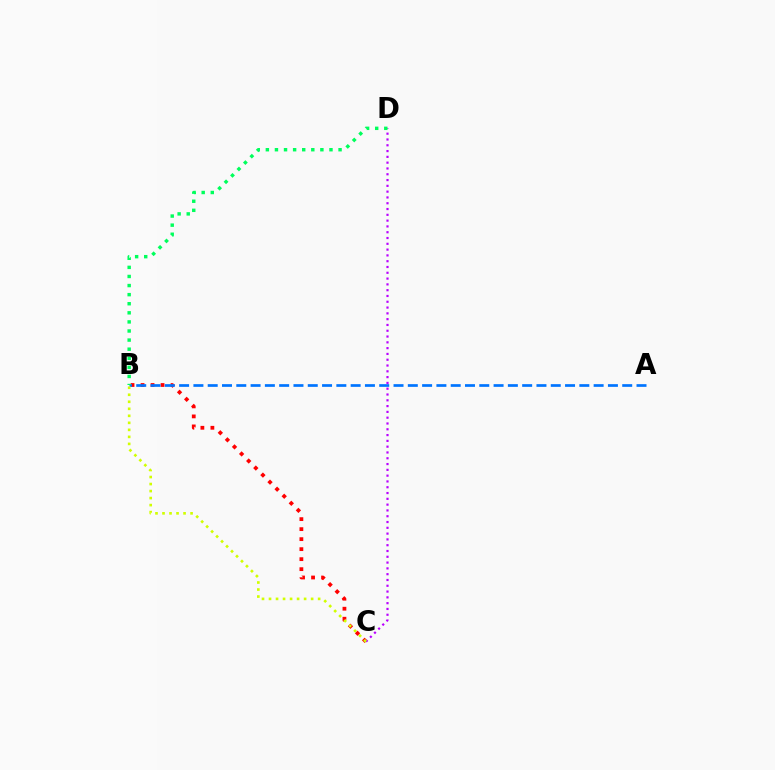{('B', 'C'): [{'color': '#ff0000', 'line_style': 'dotted', 'thickness': 2.72}, {'color': '#d1ff00', 'line_style': 'dotted', 'thickness': 1.91}], ('C', 'D'): [{'color': '#b900ff', 'line_style': 'dotted', 'thickness': 1.57}], ('A', 'B'): [{'color': '#0074ff', 'line_style': 'dashed', 'thickness': 1.94}], ('B', 'D'): [{'color': '#00ff5c', 'line_style': 'dotted', 'thickness': 2.47}]}